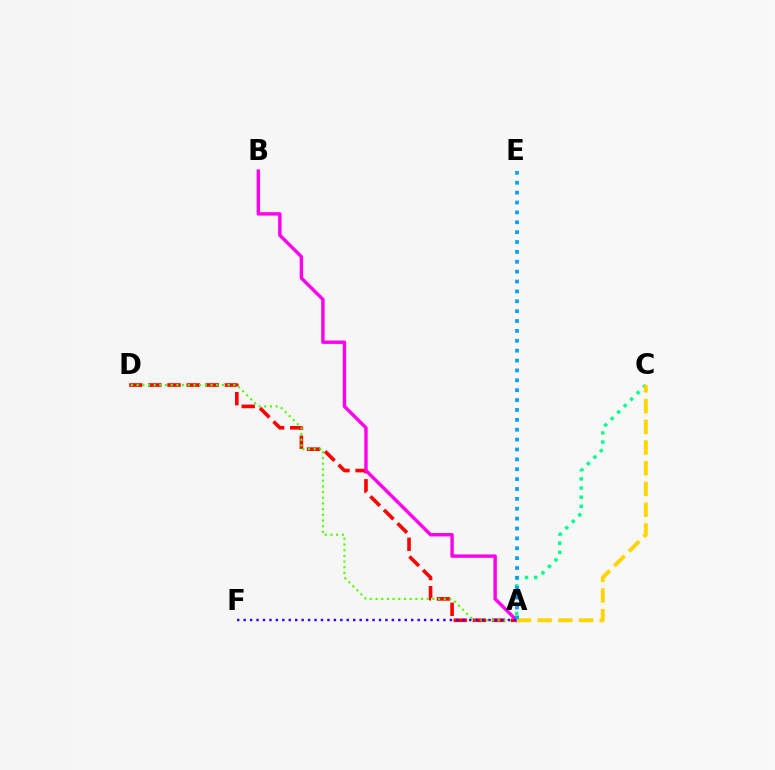{('A', 'C'): [{'color': '#00ff86', 'line_style': 'dotted', 'thickness': 2.49}, {'color': '#ffd500', 'line_style': 'dashed', 'thickness': 2.82}], ('A', 'D'): [{'color': '#ff0000', 'line_style': 'dashed', 'thickness': 2.6}, {'color': '#4fff00', 'line_style': 'dotted', 'thickness': 1.55}], ('A', 'B'): [{'color': '#ff00ed', 'line_style': 'solid', 'thickness': 2.45}], ('A', 'F'): [{'color': '#3700ff', 'line_style': 'dotted', 'thickness': 1.75}], ('A', 'E'): [{'color': '#009eff', 'line_style': 'dotted', 'thickness': 2.68}]}